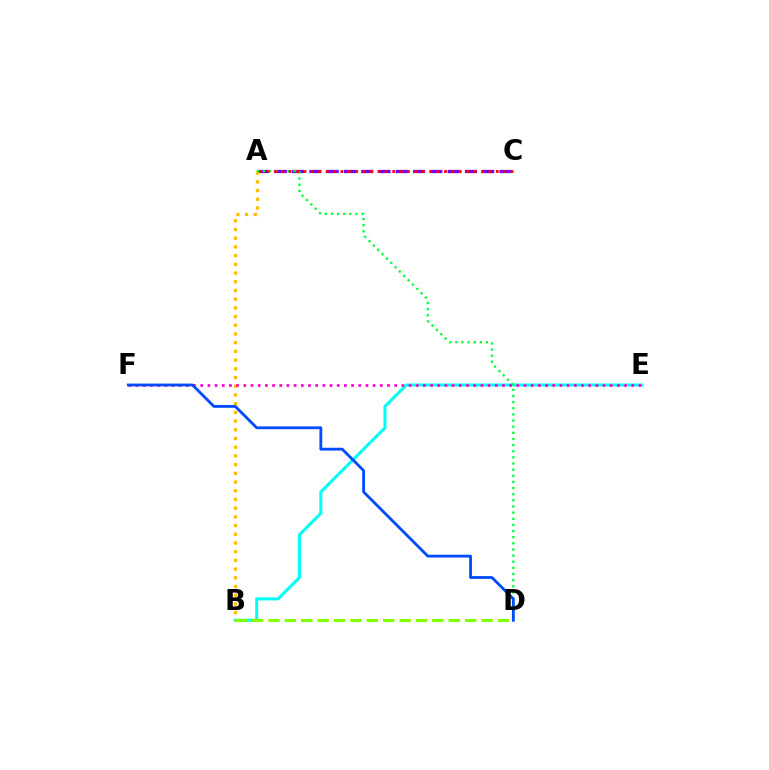{('B', 'E'): [{'color': '#00fff6', 'line_style': 'solid', 'thickness': 2.19}], ('A', 'C'): [{'color': '#7200ff', 'line_style': 'dashed', 'thickness': 2.35}, {'color': '#ff0000', 'line_style': 'dotted', 'thickness': 2.01}], ('A', 'B'): [{'color': '#ffbd00', 'line_style': 'dotted', 'thickness': 2.37}], ('B', 'D'): [{'color': '#84ff00', 'line_style': 'dashed', 'thickness': 2.23}], ('A', 'D'): [{'color': '#00ff39', 'line_style': 'dotted', 'thickness': 1.67}], ('E', 'F'): [{'color': '#ff00cf', 'line_style': 'dotted', 'thickness': 1.95}], ('D', 'F'): [{'color': '#004bff', 'line_style': 'solid', 'thickness': 2.02}]}